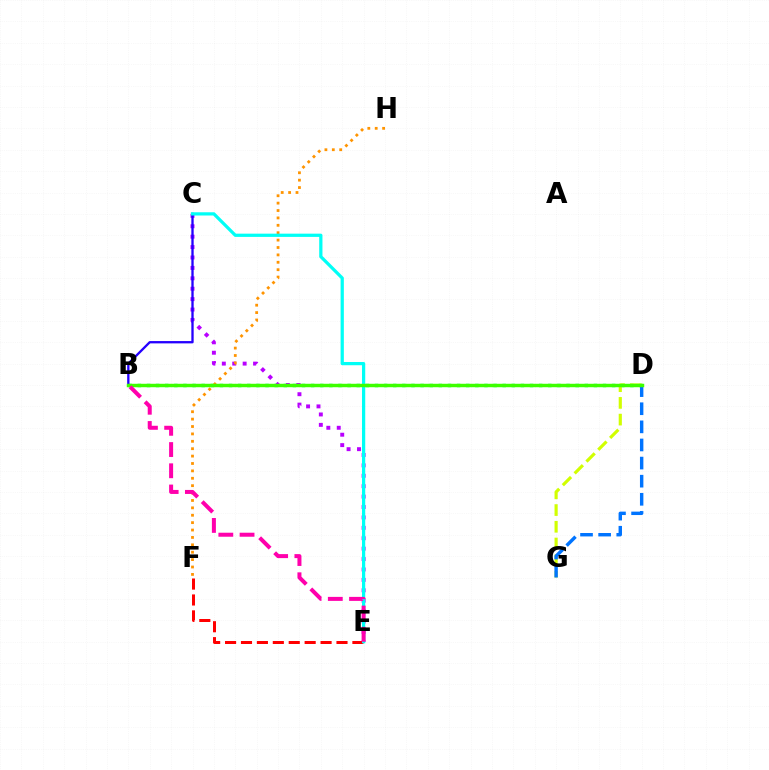{('B', 'D'): [{'color': '#00ff5c', 'line_style': 'dotted', 'thickness': 2.48}, {'color': '#3dff00', 'line_style': 'solid', 'thickness': 2.48}], ('C', 'E'): [{'color': '#b900ff', 'line_style': 'dotted', 'thickness': 2.83}, {'color': '#00fff6', 'line_style': 'solid', 'thickness': 2.33}], ('D', 'G'): [{'color': '#d1ff00', 'line_style': 'dashed', 'thickness': 2.27}, {'color': '#0074ff', 'line_style': 'dashed', 'thickness': 2.46}], ('F', 'H'): [{'color': '#ff9400', 'line_style': 'dotted', 'thickness': 2.01}], ('B', 'C'): [{'color': '#2500ff', 'line_style': 'solid', 'thickness': 1.67}], ('E', 'F'): [{'color': '#ff0000', 'line_style': 'dashed', 'thickness': 2.16}], ('B', 'E'): [{'color': '#ff00ac', 'line_style': 'dashed', 'thickness': 2.88}]}